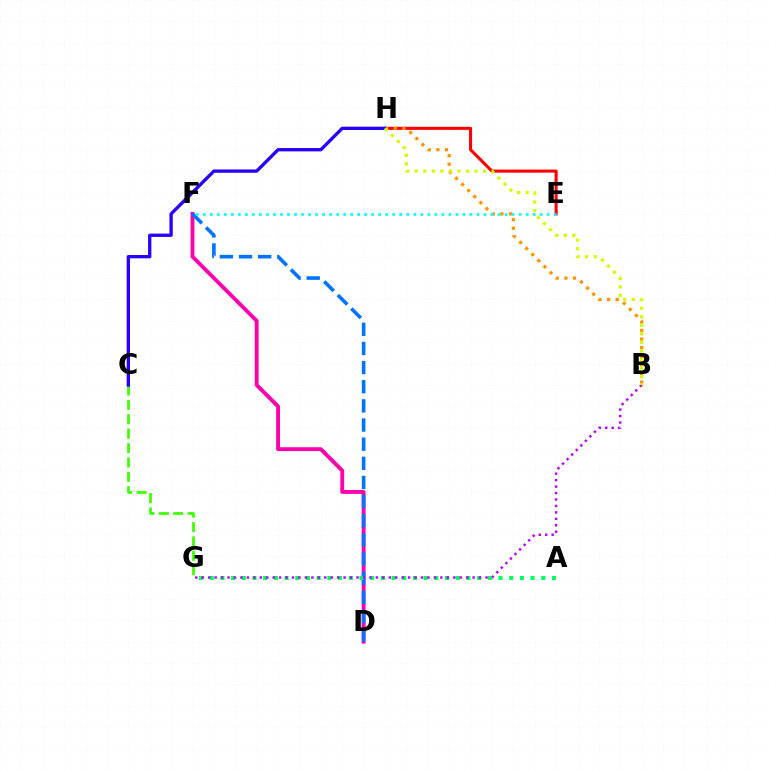{('E', 'H'): [{'color': '#ff0000', 'line_style': 'solid', 'thickness': 2.21}], ('D', 'F'): [{'color': '#ff00ac', 'line_style': 'solid', 'thickness': 2.78}, {'color': '#0074ff', 'line_style': 'dashed', 'thickness': 2.6}], ('C', 'G'): [{'color': '#3dff00', 'line_style': 'dashed', 'thickness': 1.96}], ('B', 'H'): [{'color': '#ff9400', 'line_style': 'dotted', 'thickness': 2.33}, {'color': '#d1ff00', 'line_style': 'dotted', 'thickness': 2.32}], ('A', 'G'): [{'color': '#00ff5c', 'line_style': 'dotted', 'thickness': 2.91}], ('B', 'G'): [{'color': '#b900ff', 'line_style': 'dotted', 'thickness': 1.75}], ('C', 'H'): [{'color': '#2500ff', 'line_style': 'solid', 'thickness': 2.38}], ('E', 'F'): [{'color': '#00fff6', 'line_style': 'dotted', 'thickness': 1.91}]}